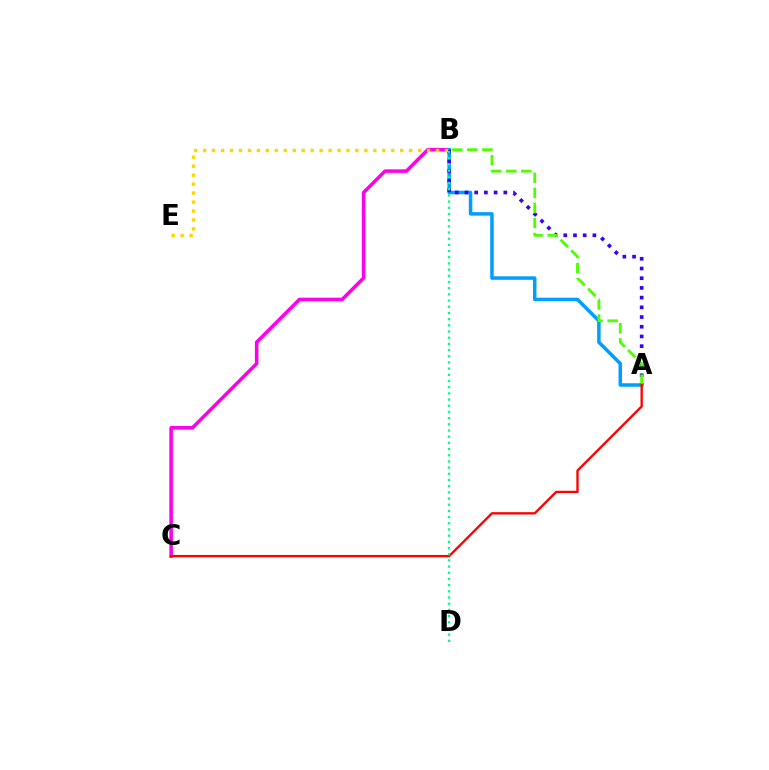{('B', 'C'): [{'color': '#ff00ed', 'line_style': 'solid', 'thickness': 2.55}], ('A', 'B'): [{'color': '#009eff', 'line_style': 'solid', 'thickness': 2.52}, {'color': '#3700ff', 'line_style': 'dotted', 'thickness': 2.64}, {'color': '#4fff00', 'line_style': 'dashed', 'thickness': 2.05}], ('A', 'C'): [{'color': '#ff0000', 'line_style': 'solid', 'thickness': 1.69}], ('B', 'E'): [{'color': '#ffd500', 'line_style': 'dotted', 'thickness': 2.43}], ('B', 'D'): [{'color': '#00ff86', 'line_style': 'dotted', 'thickness': 1.68}]}